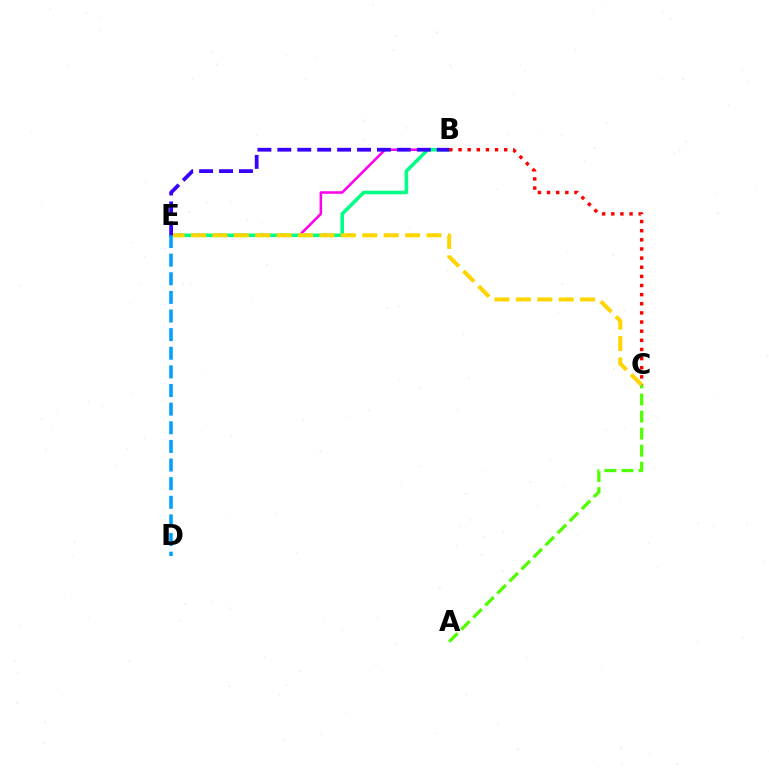{('B', 'E'): [{'color': '#ff00ed', 'line_style': 'solid', 'thickness': 1.83}, {'color': '#00ff86', 'line_style': 'solid', 'thickness': 2.55}, {'color': '#3700ff', 'line_style': 'dashed', 'thickness': 2.71}], ('B', 'C'): [{'color': '#ff0000', 'line_style': 'dotted', 'thickness': 2.48}], ('C', 'E'): [{'color': '#ffd500', 'line_style': 'dashed', 'thickness': 2.91}], ('D', 'E'): [{'color': '#009eff', 'line_style': 'dashed', 'thickness': 2.53}], ('A', 'C'): [{'color': '#4fff00', 'line_style': 'dashed', 'thickness': 2.32}]}